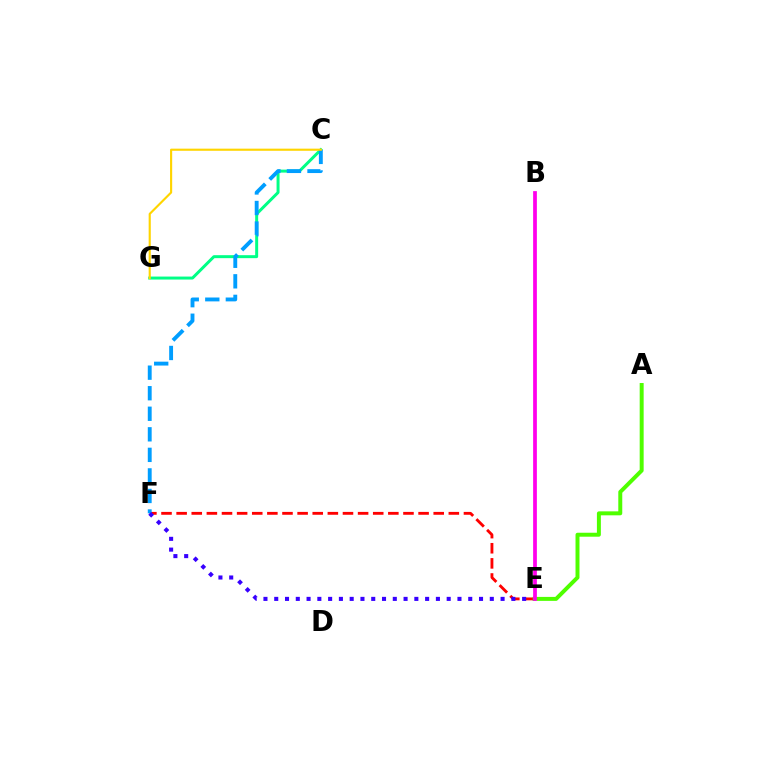{('C', 'G'): [{'color': '#00ff86', 'line_style': 'solid', 'thickness': 2.15}, {'color': '#ffd500', 'line_style': 'solid', 'thickness': 1.54}], ('E', 'F'): [{'color': '#ff0000', 'line_style': 'dashed', 'thickness': 2.05}, {'color': '#3700ff', 'line_style': 'dotted', 'thickness': 2.93}], ('C', 'F'): [{'color': '#009eff', 'line_style': 'dashed', 'thickness': 2.79}], ('A', 'E'): [{'color': '#4fff00', 'line_style': 'solid', 'thickness': 2.86}], ('B', 'E'): [{'color': '#ff00ed', 'line_style': 'solid', 'thickness': 2.69}]}